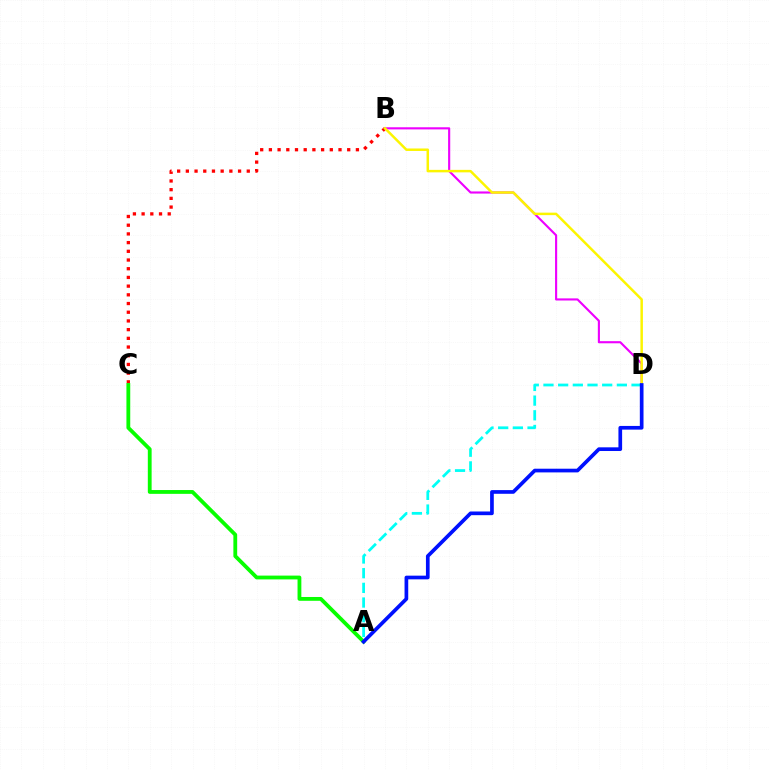{('B', 'C'): [{'color': '#ff0000', 'line_style': 'dotted', 'thickness': 2.36}], ('A', 'C'): [{'color': '#08ff00', 'line_style': 'solid', 'thickness': 2.74}], ('B', 'D'): [{'color': '#ee00ff', 'line_style': 'solid', 'thickness': 1.53}, {'color': '#fcf500', 'line_style': 'solid', 'thickness': 1.79}], ('A', 'D'): [{'color': '#00fff6', 'line_style': 'dashed', 'thickness': 1.99}, {'color': '#0010ff', 'line_style': 'solid', 'thickness': 2.66}]}